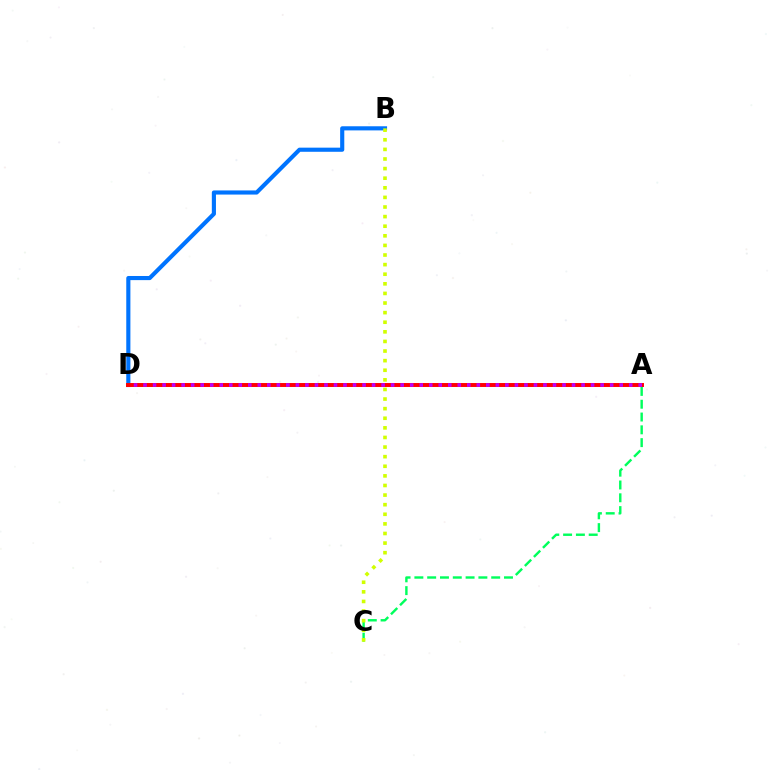{('A', 'C'): [{'color': '#00ff5c', 'line_style': 'dashed', 'thickness': 1.74}], ('B', 'D'): [{'color': '#0074ff', 'line_style': 'solid', 'thickness': 2.97}], ('B', 'C'): [{'color': '#d1ff00', 'line_style': 'dotted', 'thickness': 2.61}], ('A', 'D'): [{'color': '#ff0000', 'line_style': 'solid', 'thickness': 2.84}, {'color': '#b900ff', 'line_style': 'dotted', 'thickness': 2.59}]}